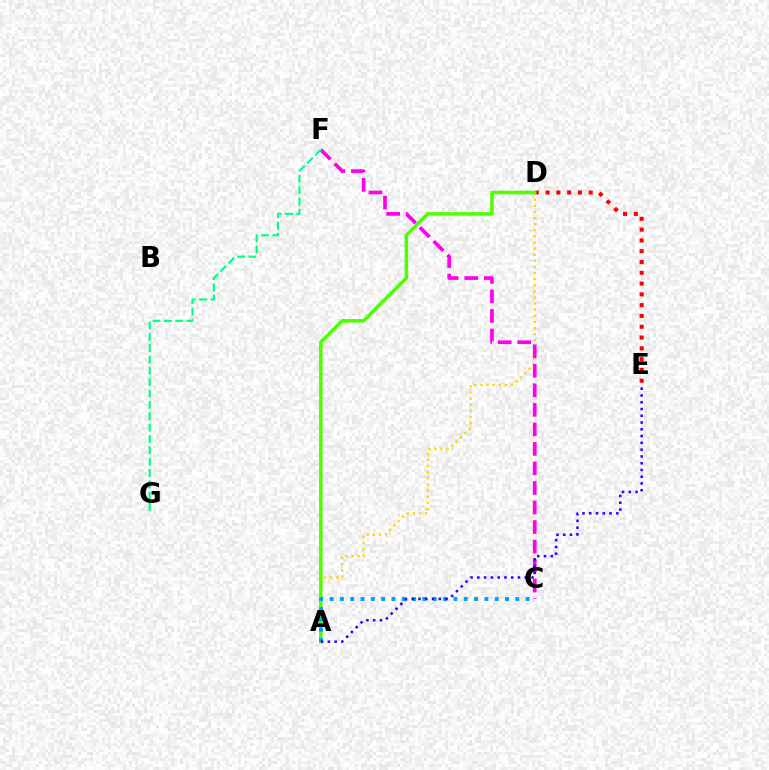{('D', 'E'): [{'color': '#ff0000', 'line_style': 'dotted', 'thickness': 2.93}], ('A', 'D'): [{'color': '#ffd500', 'line_style': 'dotted', 'thickness': 1.66}, {'color': '#4fff00', 'line_style': 'solid', 'thickness': 2.55}], ('C', 'F'): [{'color': '#ff00ed', 'line_style': 'dashed', 'thickness': 2.65}], ('A', 'C'): [{'color': '#009eff', 'line_style': 'dotted', 'thickness': 2.8}], ('F', 'G'): [{'color': '#00ff86', 'line_style': 'dashed', 'thickness': 1.54}], ('A', 'E'): [{'color': '#3700ff', 'line_style': 'dotted', 'thickness': 1.84}]}